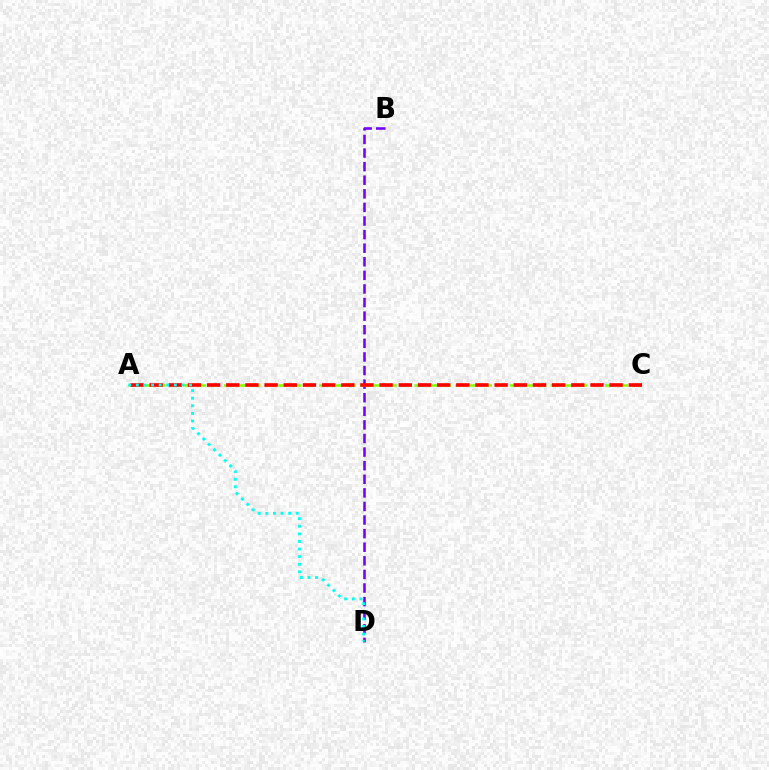{('B', 'D'): [{'color': '#7200ff', 'line_style': 'dashed', 'thickness': 1.85}], ('A', 'C'): [{'color': '#84ff00', 'line_style': 'dashed', 'thickness': 1.85}, {'color': '#ff0000', 'line_style': 'dashed', 'thickness': 2.6}], ('A', 'D'): [{'color': '#00fff6', 'line_style': 'dotted', 'thickness': 2.06}]}